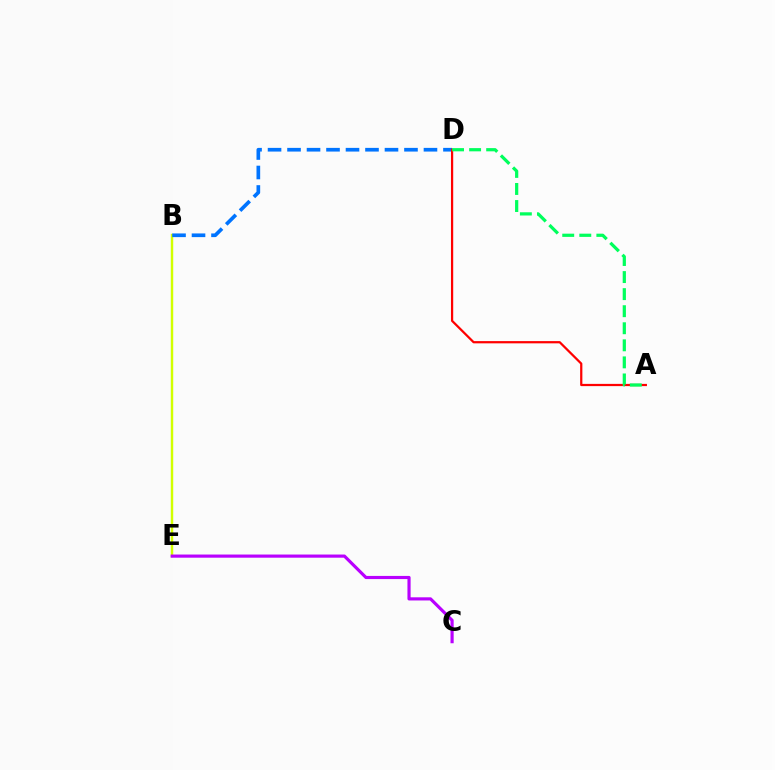{('B', 'E'): [{'color': '#d1ff00', 'line_style': 'solid', 'thickness': 1.75}], ('B', 'D'): [{'color': '#0074ff', 'line_style': 'dashed', 'thickness': 2.65}], ('C', 'E'): [{'color': '#b900ff', 'line_style': 'solid', 'thickness': 2.27}], ('A', 'D'): [{'color': '#ff0000', 'line_style': 'solid', 'thickness': 1.61}, {'color': '#00ff5c', 'line_style': 'dashed', 'thickness': 2.32}]}